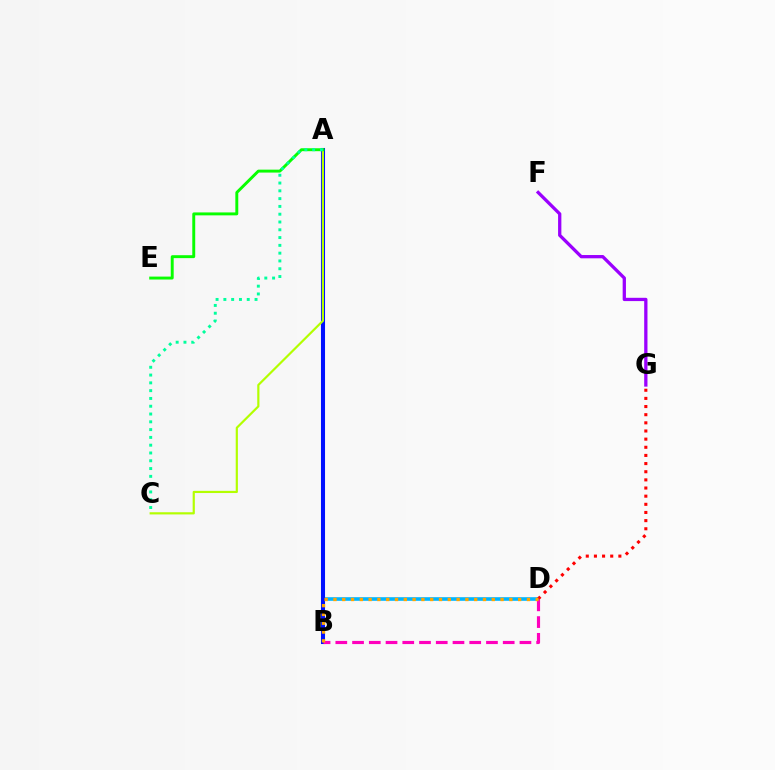{('B', 'D'): [{'color': '#00b5ff', 'line_style': 'solid', 'thickness': 2.6}, {'color': '#ff00bd', 'line_style': 'dashed', 'thickness': 2.27}, {'color': '#ffa500', 'line_style': 'dotted', 'thickness': 2.39}], ('A', 'B'): [{'color': '#0010ff', 'line_style': 'solid', 'thickness': 2.93}], ('A', 'C'): [{'color': '#b3ff00', 'line_style': 'solid', 'thickness': 1.57}, {'color': '#00ff9d', 'line_style': 'dotted', 'thickness': 2.12}], ('D', 'G'): [{'color': '#ff0000', 'line_style': 'dotted', 'thickness': 2.21}], ('A', 'E'): [{'color': '#08ff00', 'line_style': 'solid', 'thickness': 2.11}], ('F', 'G'): [{'color': '#9b00ff', 'line_style': 'solid', 'thickness': 2.36}]}